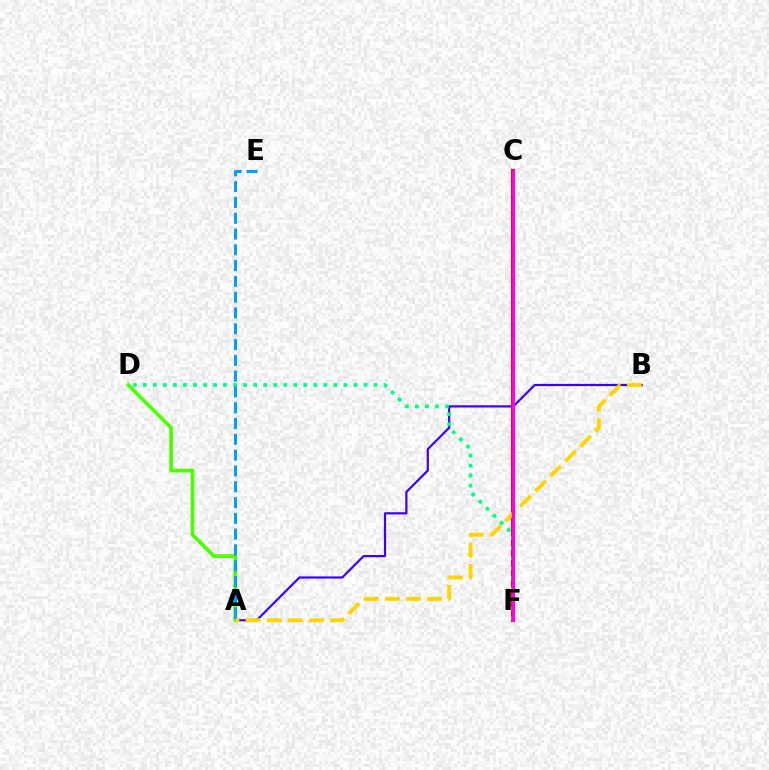{('A', 'B'): [{'color': '#3700ff', 'line_style': 'solid', 'thickness': 1.58}, {'color': '#ffd500', 'line_style': 'dashed', 'thickness': 2.87}], ('A', 'D'): [{'color': '#4fff00', 'line_style': 'solid', 'thickness': 2.68}], ('C', 'F'): [{'color': '#ff0000', 'line_style': 'solid', 'thickness': 2.9}, {'color': '#ff00ed', 'line_style': 'solid', 'thickness': 2.37}], ('D', 'F'): [{'color': '#00ff86', 'line_style': 'dotted', 'thickness': 2.73}], ('A', 'E'): [{'color': '#009eff', 'line_style': 'dashed', 'thickness': 2.15}]}